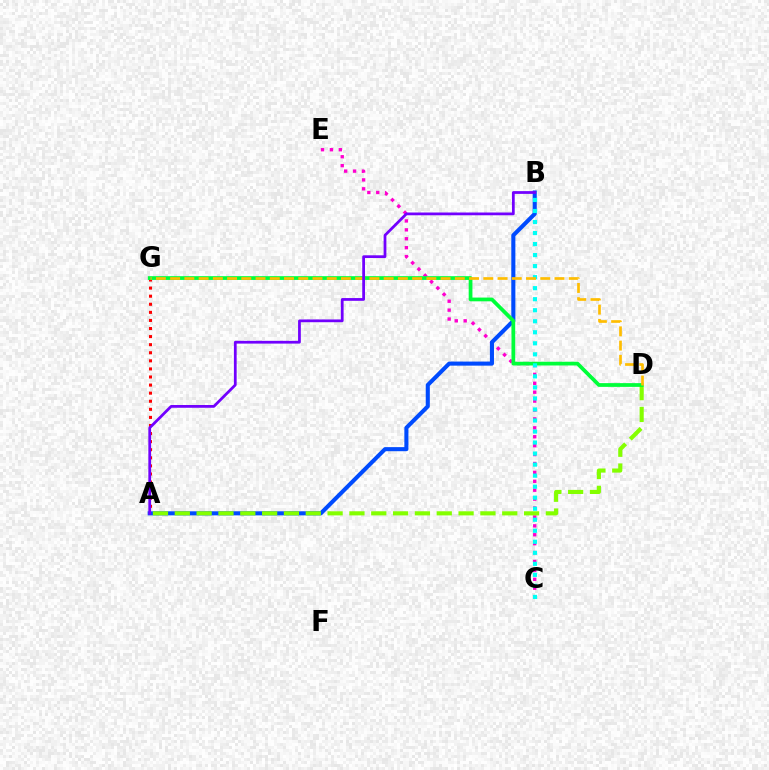{('A', 'G'): [{'color': '#ff0000', 'line_style': 'dotted', 'thickness': 2.2}], ('C', 'E'): [{'color': '#ff00cf', 'line_style': 'dotted', 'thickness': 2.42}], ('A', 'B'): [{'color': '#004bff', 'line_style': 'solid', 'thickness': 2.93}, {'color': '#7200ff', 'line_style': 'solid', 'thickness': 1.99}], ('A', 'D'): [{'color': '#84ff00', 'line_style': 'dashed', 'thickness': 2.97}], ('D', 'G'): [{'color': '#00ff39', 'line_style': 'solid', 'thickness': 2.69}, {'color': '#ffbd00', 'line_style': 'dashed', 'thickness': 1.93}], ('B', 'C'): [{'color': '#00fff6', 'line_style': 'dotted', 'thickness': 3.0}]}